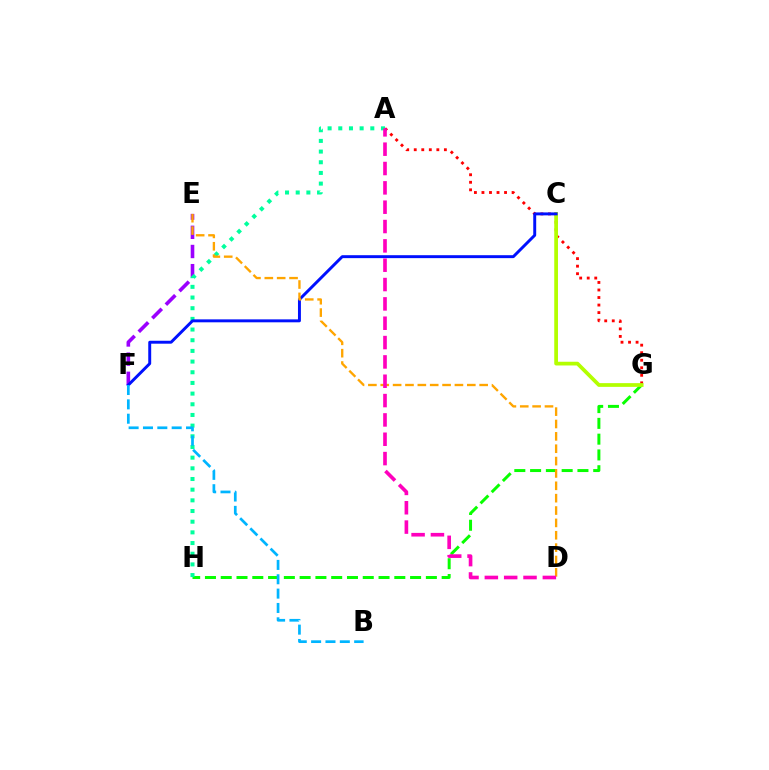{('E', 'F'): [{'color': '#9b00ff', 'line_style': 'dashed', 'thickness': 2.6}], ('G', 'H'): [{'color': '#08ff00', 'line_style': 'dashed', 'thickness': 2.14}], ('A', 'G'): [{'color': '#ff0000', 'line_style': 'dotted', 'thickness': 2.05}], ('C', 'G'): [{'color': '#b3ff00', 'line_style': 'solid', 'thickness': 2.68}], ('A', 'H'): [{'color': '#00ff9d', 'line_style': 'dotted', 'thickness': 2.9}], ('C', 'F'): [{'color': '#0010ff', 'line_style': 'solid', 'thickness': 2.12}], ('D', 'E'): [{'color': '#ffa500', 'line_style': 'dashed', 'thickness': 1.68}], ('A', 'D'): [{'color': '#ff00bd', 'line_style': 'dashed', 'thickness': 2.63}], ('B', 'F'): [{'color': '#00b5ff', 'line_style': 'dashed', 'thickness': 1.95}]}